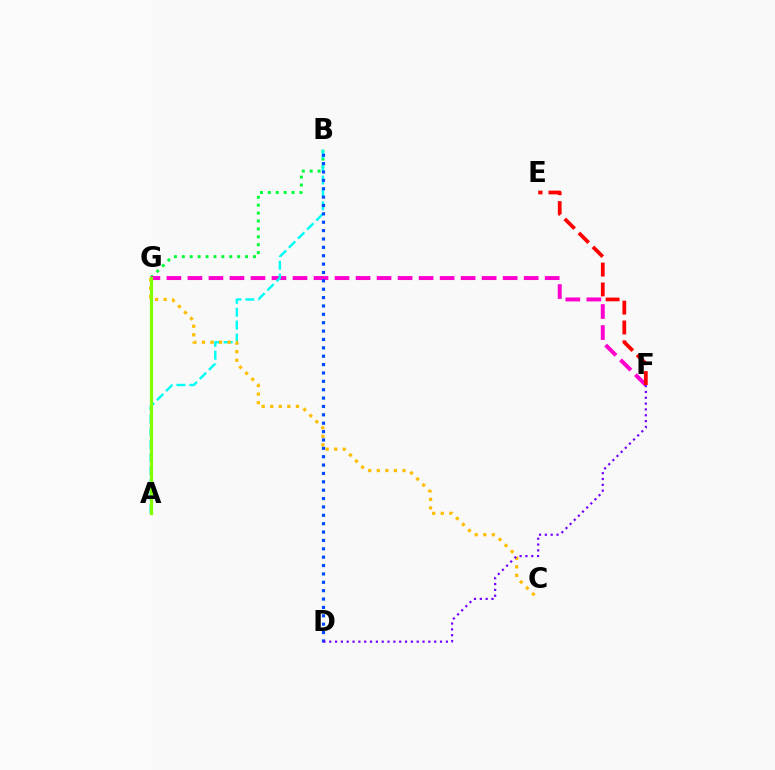{('B', 'G'): [{'color': '#00ff39', 'line_style': 'dotted', 'thickness': 2.15}], ('F', 'G'): [{'color': '#ff00cf', 'line_style': 'dashed', 'thickness': 2.85}], ('A', 'B'): [{'color': '#00fff6', 'line_style': 'dashed', 'thickness': 1.75}], ('B', 'D'): [{'color': '#004bff', 'line_style': 'dotted', 'thickness': 2.28}], ('C', 'G'): [{'color': '#ffbd00', 'line_style': 'dotted', 'thickness': 2.33}], ('E', 'F'): [{'color': '#ff0000', 'line_style': 'dashed', 'thickness': 2.7}], ('A', 'G'): [{'color': '#84ff00', 'line_style': 'solid', 'thickness': 2.31}], ('D', 'F'): [{'color': '#7200ff', 'line_style': 'dotted', 'thickness': 1.58}]}